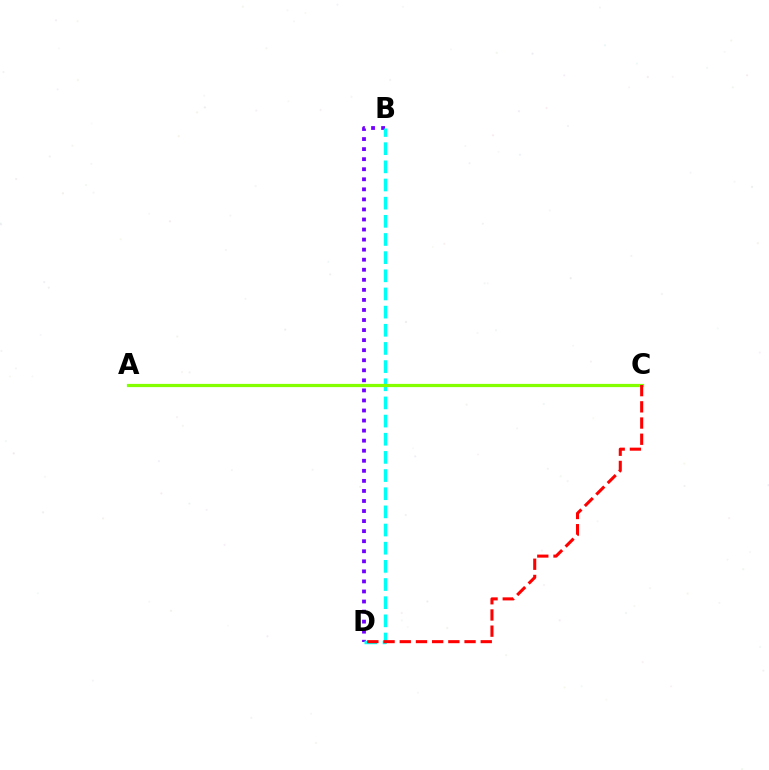{('B', 'D'): [{'color': '#7200ff', 'line_style': 'dotted', 'thickness': 2.73}, {'color': '#00fff6', 'line_style': 'dashed', 'thickness': 2.47}], ('A', 'C'): [{'color': '#84ff00', 'line_style': 'solid', 'thickness': 2.33}], ('C', 'D'): [{'color': '#ff0000', 'line_style': 'dashed', 'thickness': 2.2}]}